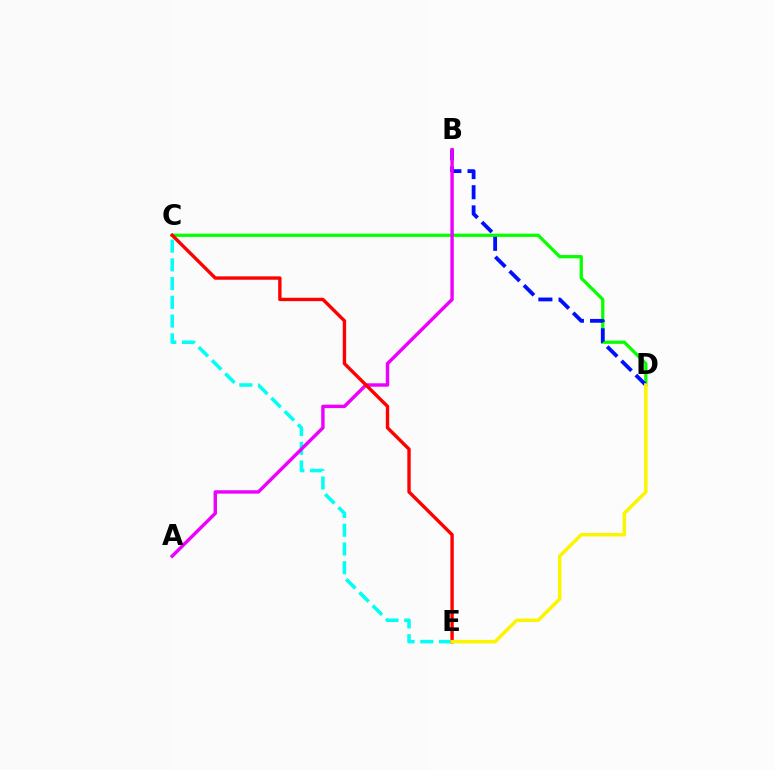{('C', 'E'): [{'color': '#00fff6', 'line_style': 'dashed', 'thickness': 2.55}, {'color': '#ff0000', 'line_style': 'solid', 'thickness': 2.43}], ('C', 'D'): [{'color': '#08ff00', 'line_style': 'solid', 'thickness': 2.35}], ('B', 'D'): [{'color': '#0010ff', 'line_style': 'dashed', 'thickness': 2.74}], ('A', 'B'): [{'color': '#ee00ff', 'line_style': 'solid', 'thickness': 2.46}], ('D', 'E'): [{'color': '#fcf500', 'line_style': 'solid', 'thickness': 2.54}]}